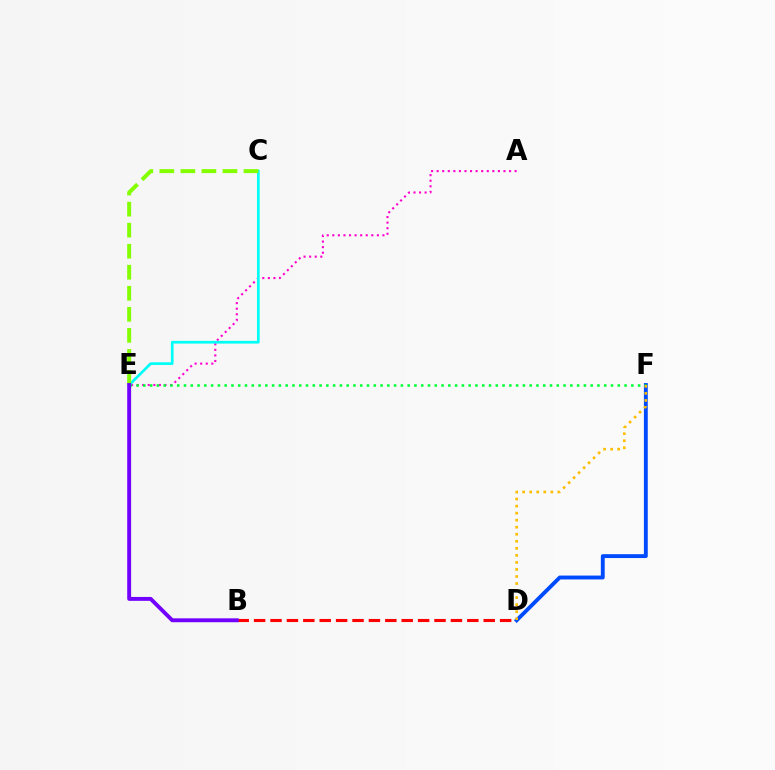{('B', 'D'): [{'color': '#ff0000', 'line_style': 'dashed', 'thickness': 2.23}], ('D', 'F'): [{'color': '#004bff', 'line_style': 'solid', 'thickness': 2.78}, {'color': '#ffbd00', 'line_style': 'dotted', 'thickness': 1.91}], ('A', 'E'): [{'color': '#ff00cf', 'line_style': 'dotted', 'thickness': 1.51}], ('E', 'F'): [{'color': '#00ff39', 'line_style': 'dotted', 'thickness': 1.84}], ('C', 'E'): [{'color': '#00fff6', 'line_style': 'solid', 'thickness': 1.95}, {'color': '#84ff00', 'line_style': 'dashed', 'thickness': 2.86}], ('B', 'E'): [{'color': '#7200ff', 'line_style': 'solid', 'thickness': 2.81}]}